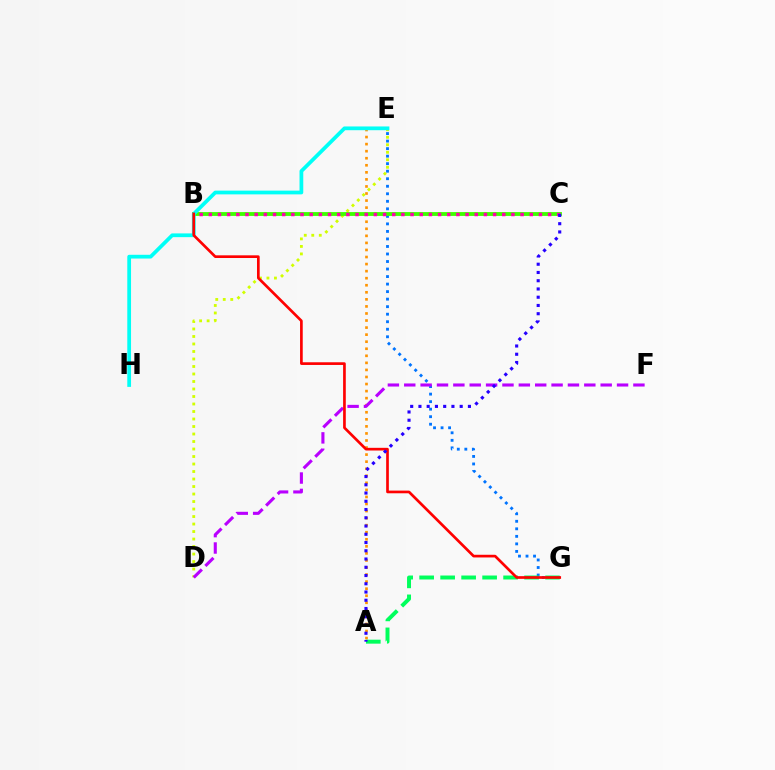{('E', 'G'): [{'color': '#0074ff', 'line_style': 'dotted', 'thickness': 2.04}], ('D', 'E'): [{'color': '#d1ff00', 'line_style': 'dotted', 'thickness': 2.04}], ('A', 'E'): [{'color': '#ff9400', 'line_style': 'dotted', 'thickness': 1.92}], ('A', 'G'): [{'color': '#00ff5c', 'line_style': 'dashed', 'thickness': 2.85}], ('D', 'F'): [{'color': '#b900ff', 'line_style': 'dashed', 'thickness': 2.22}], ('B', 'C'): [{'color': '#3dff00', 'line_style': 'solid', 'thickness': 2.76}, {'color': '#ff00ac', 'line_style': 'dotted', 'thickness': 2.49}], ('E', 'H'): [{'color': '#00fff6', 'line_style': 'solid', 'thickness': 2.7}], ('B', 'G'): [{'color': '#ff0000', 'line_style': 'solid', 'thickness': 1.93}], ('A', 'C'): [{'color': '#2500ff', 'line_style': 'dotted', 'thickness': 2.24}]}